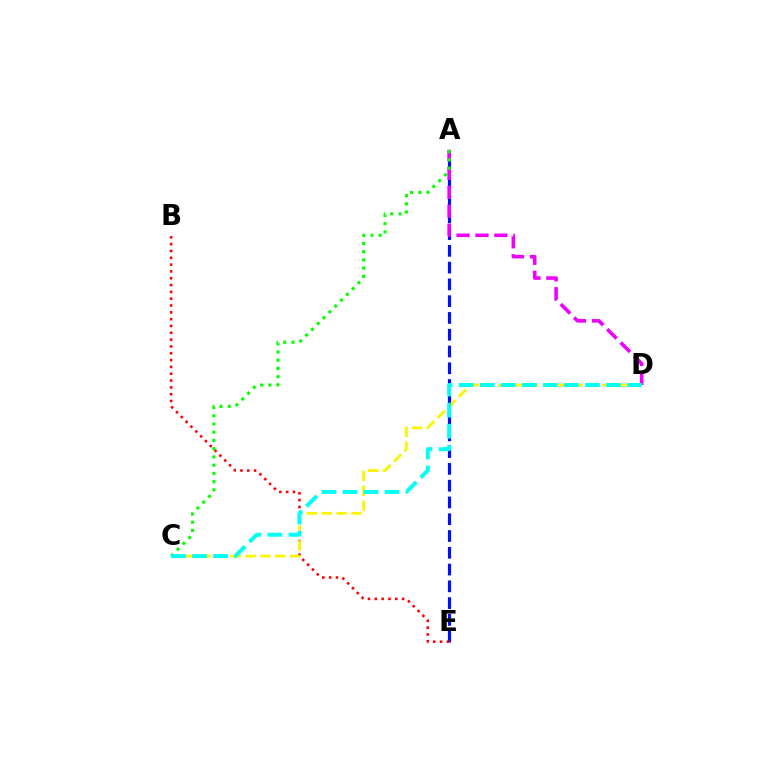{('A', 'E'): [{'color': '#0010ff', 'line_style': 'dashed', 'thickness': 2.28}], ('A', 'D'): [{'color': '#ee00ff', 'line_style': 'dashed', 'thickness': 2.57}], ('B', 'E'): [{'color': '#ff0000', 'line_style': 'dotted', 'thickness': 1.85}], ('C', 'D'): [{'color': '#fcf500', 'line_style': 'dashed', 'thickness': 2.02}, {'color': '#00fff6', 'line_style': 'dashed', 'thickness': 2.86}], ('A', 'C'): [{'color': '#08ff00', 'line_style': 'dotted', 'thickness': 2.24}]}